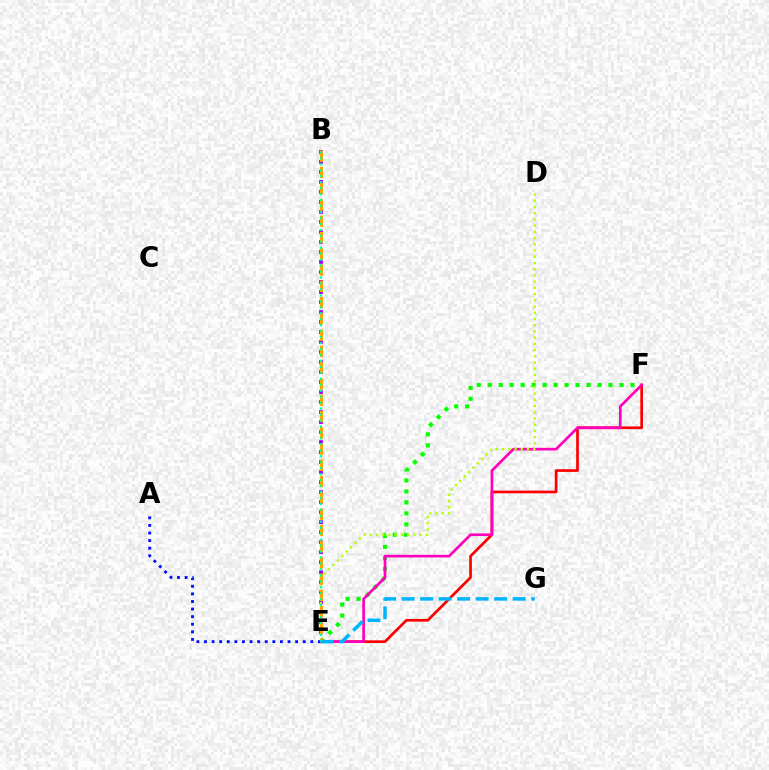{('E', 'F'): [{'color': '#08ff00', 'line_style': 'dotted', 'thickness': 2.98}, {'color': '#ff0000', 'line_style': 'solid', 'thickness': 1.94}, {'color': '#ff00bd', 'line_style': 'solid', 'thickness': 1.92}], ('B', 'E'): [{'color': '#9b00ff', 'line_style': 'dotted', 'thickness': 2.72}, {'color': '#ffa500', 'line_style': 'dashed', 'thickness': 2.21}, {'color': '#00ff9d', 'line_style': 'dotted', 'thickness': 1.62}], ('D', 'E'): [{'color': '#b3ff00', 'line_style': 'dotted', 'thickness': 1.69}], ('A', 'E'): [{'color': '#0010ff', 'line_style': 'dotted', 'thickness': 2.06}], ('E', 'G'): [{'color': '#00b5ff', 'line_style': 'dashed', 'thickness': 2.51}]}